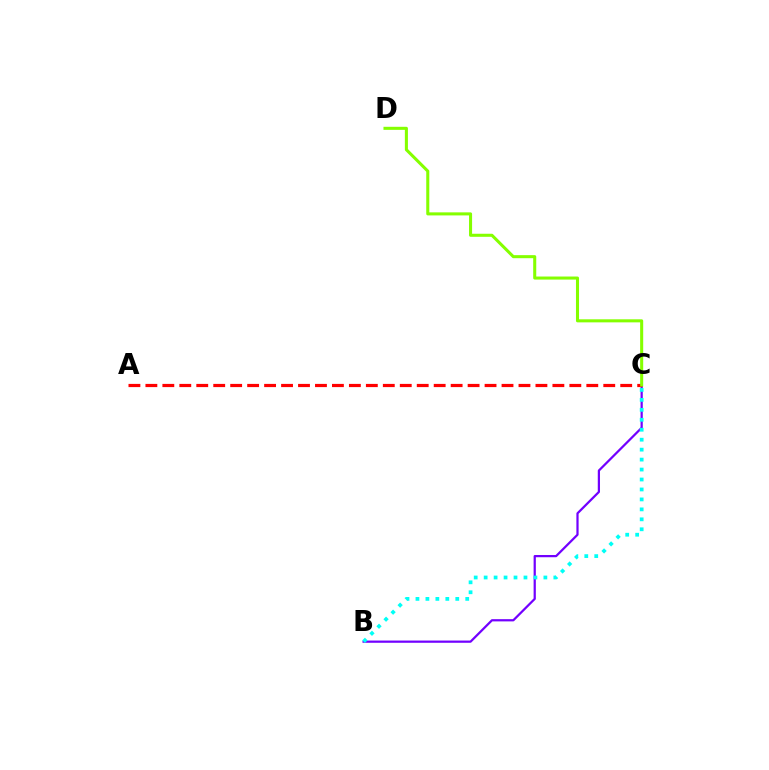{('B', 'C'): [{'color': '#7200ff', 'line_style': 'solid', 'thickness': 1.61}, {'color': '#00fff6', 'line_style': 'dotted', 'thickness': 2.7}], ('A', 'C'): [{'color': '#ff0000', 'line_style': 'dashed', 'thickness': 2.3}], ('C', 'D'): [{'color': '#84ff00', 'line_style': 'solid', 'thickness': 2.2}]}